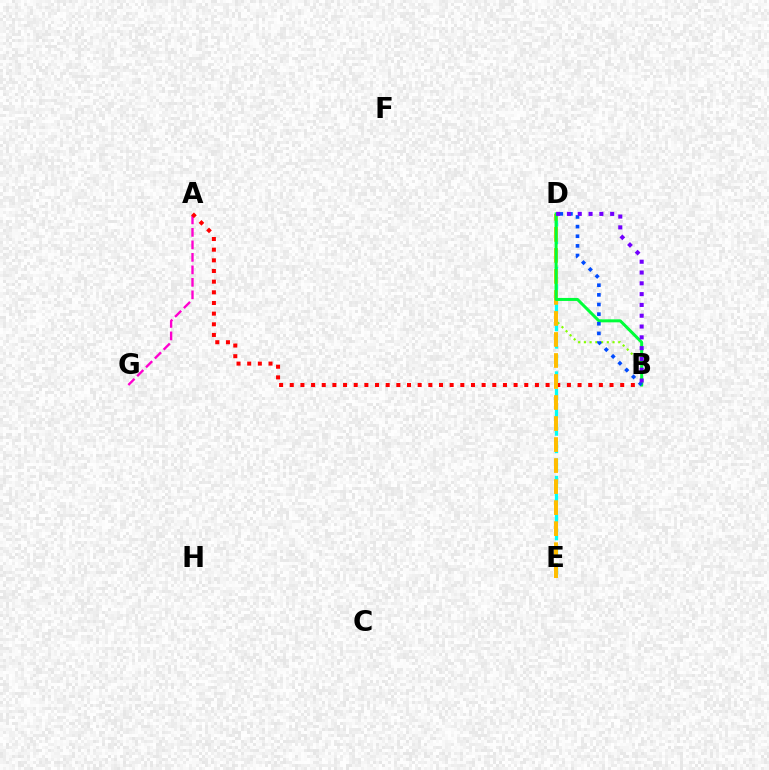{('B', 'D'): [{'color': '#84ff00', 'line_style': 'dotted', 'thickness': 1.56}, {'color': '#00ff39', 'line_style': 'solid', 'thickness': 2.16}, {'color': '#004bff', 'line_style': 'dotted', 'thickness': 2.62}, {'color': '#7200ff', 'line_style': 'dotted', 'thickness': 2.93}], ('D', 'E'): [{'color': '#00fff6', 'line_style': 'dashed', 'thickness': 2.37}, {'color': '#ffbd00', 'line_style': 'dashed', 'thickness': 2.86}], ('A', 'G'): [{'color': '#ff00cf', 'line_style': 'dashed', 'thickness': 1.7}], ('A', 'B'): [{'color': '#ff0000', 'line_style': 'dotted', 'thickness': 2.9}]}